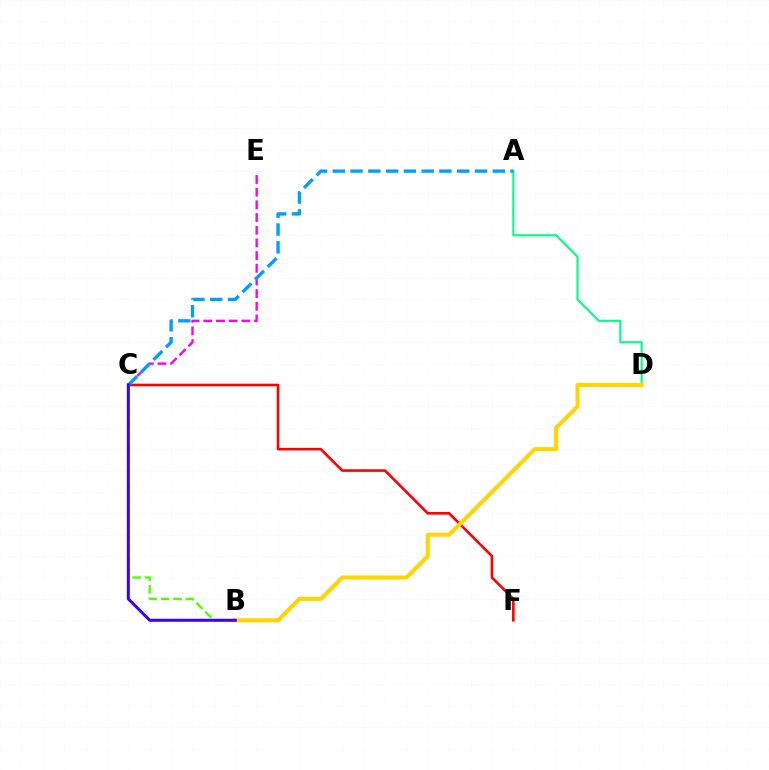{('A', 'D'): [{'color': '#00ff86', 'line_style': 'solid', 'thickness': 1.52}], ('C', 'E'): [{'color': '#ff00ed', 'line_style': 'dashed', 'thickness': 1.72}], ('C', 'F'): [{'color': '#ff0000', 'line_style': 'solid', 'thickness': 1.88}], ('A', 'C'): [{'color': '#009eff', 'line_style': 'dashed', 'thickness': 2.41}], ('B', 'C'): [{'color': '#4fff00', 'line_style': 'dashed', 'thickness': 1.69}, {'color': '#3700ff', 'line_style': 'solid', 'thickness': 2.16}], ('B', 'D'): [{'color': '#ffd500', 'line_style': 'solid', 'thickness': 2.94}]}